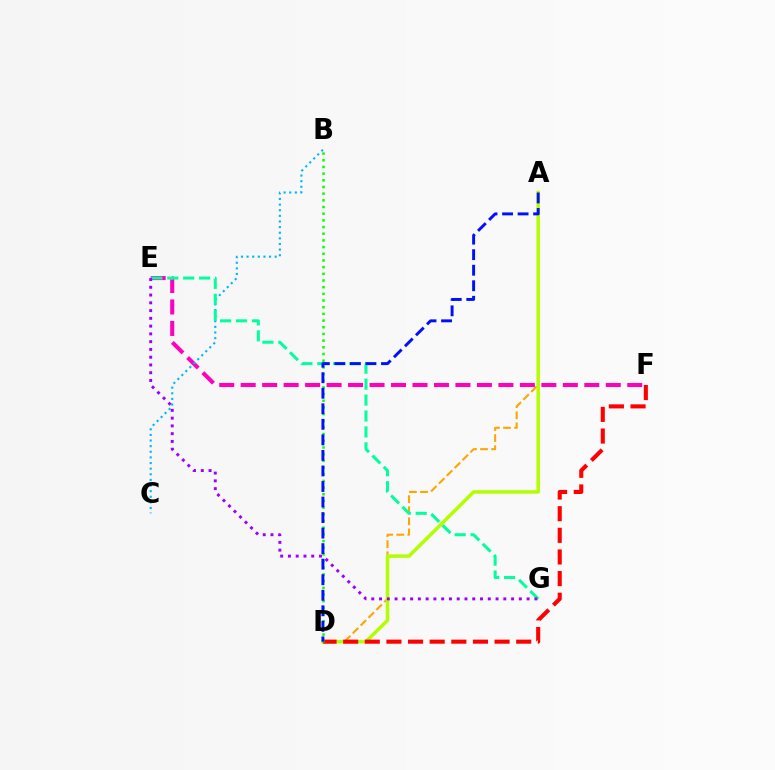{('A', 'D'): [{'color': '#ffa500', 'line_style': 'dashed', 'thickness': 1.51}, {'color': '#b3ff00', 'line_style': 'solid', 'thickness': 2.52}, {'color': '#0010ff', 'line_style': 'dashed', 'thickness': 2.11}], ('E', 'F'): [{'color': '#ff00bd', 'line_style': 'dashed', 'thickness': 2.92}], ('B', 'C'): [{'color': '#00b5ff', 'line_style': 'dotted', 'thickness': 1.53}], ('E', 'G'): [{'color': '#00ff9d', 'line_style': 'dashed', 'thickness': 2.16}, {'color': '#9b00ff', 'line_style': 'dotted', 'thickness': 2.11}], ('D', 'F'): [{'color': '#ff0000', 'line_style': 'dashed', 'thickness': 2.94}], ('B', 'D'): [{'color': '#08ff00', 'line_style': 'dotted', 'thickness': 1.82}]}